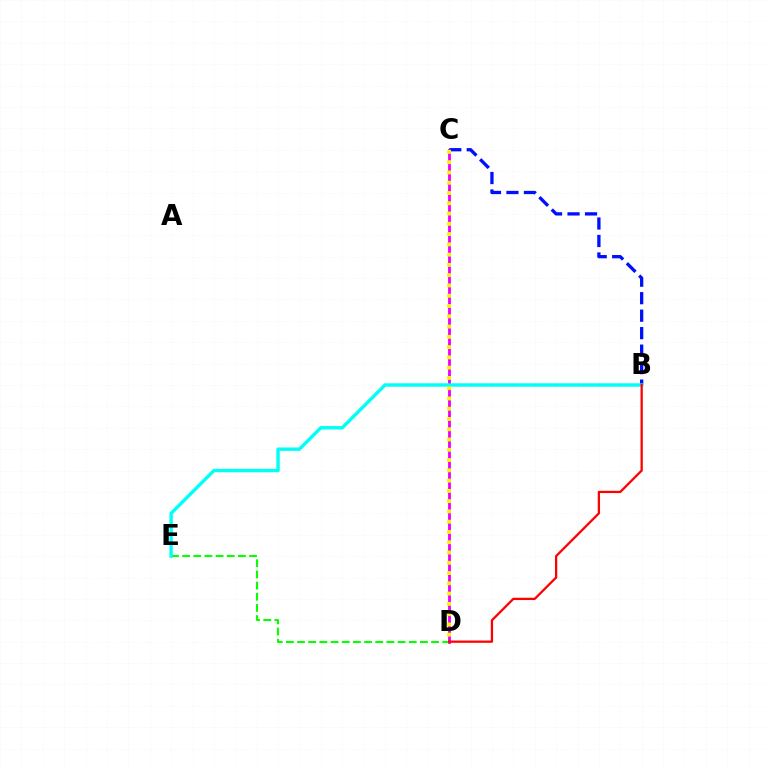{('B', 'C'): [{'color': '#0010ff', 'line_style': 'dashed', 'thickness': 2.38}], ('C', 'D'): [{'color': '#ee00ff', 'line_style': 'solid', 'thickness': 2.04}, {'color': '#fcf500', 'line_style': 'dotted', 'thickness': 2.79}], ('D', 'E'): [{'color': '#08ff00', 'line_style': 'dashed', 'thickness': 1.52}], ('B', 'E'): [{'color': '#00fff6', 'line_style': 'solid', 'thickness': 2.45}], ('B', 'D'): [{'color': '#ff0000', 'line_style': 'solid', 'thickness': 1.64}]}